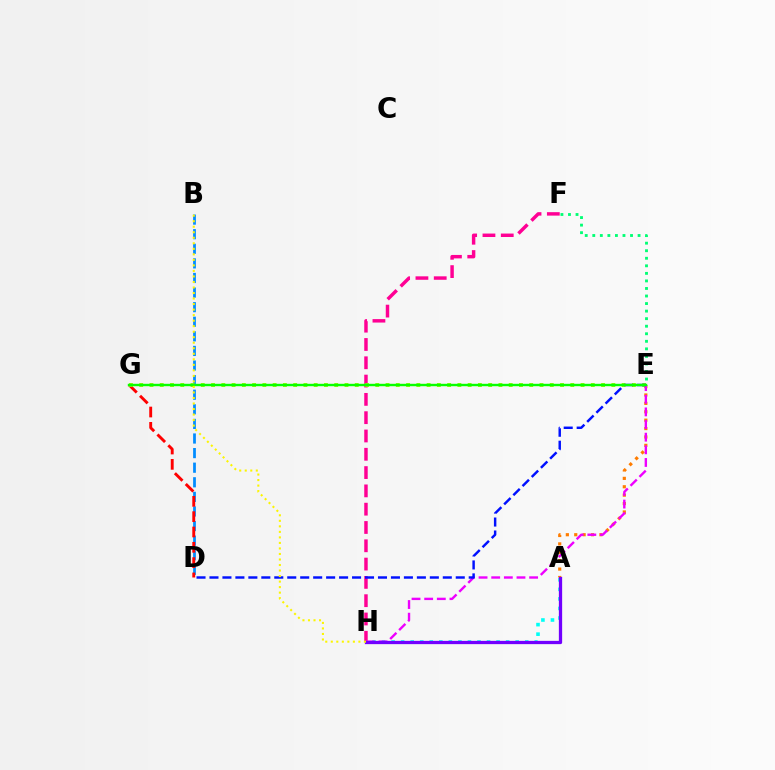{('F', 'H'): [{'color': '#ff0094', 'line_style': 'dashed', 'thickness': 2.49}], ('B', 'D'): [{'color': '#008cff', 'line_style': 'dashed', 'thickness': 1.98}], ('A', 'E'): [{'color': '#ff7c00', 'line_style': 'dotted', 'thickness': 2.28}], ('D', 'G'): [{'color': '#ff0000', 'line_style': 'dashed', 'thickness': 2.08}], ('A', 'H'): [{'color': '#00fff6', 'line_style': 'dotted', 'thickness': 2.59}, {'color': '#7200ff', 'line_style': 'solid', 'thickness': 2.36}], ('E', 'F'): [{'color': '#00ff74', 'line_style': 'dotted', 'thickness': 2.05}], ('E', 'G'): [{'color': '#84ff00', 'line_style': 'dotted', 'thickness': 2.79}, {'color': '#08ff00', 'line_style': 'solid', 'thickness': 1.73}], ('E', 'H'): [{'color': '#ee00ff', 'line_style': 'dashed', 'thickness': 1.72}], ('D', 'E'): [{'color': '#0010ff', 'line_style': 'dashed', 'thickness': 1.76}], ('B', 'H'): [{'color': '#fcf500', 'line_style': 'dotted', 'thickness': 1.5}]}